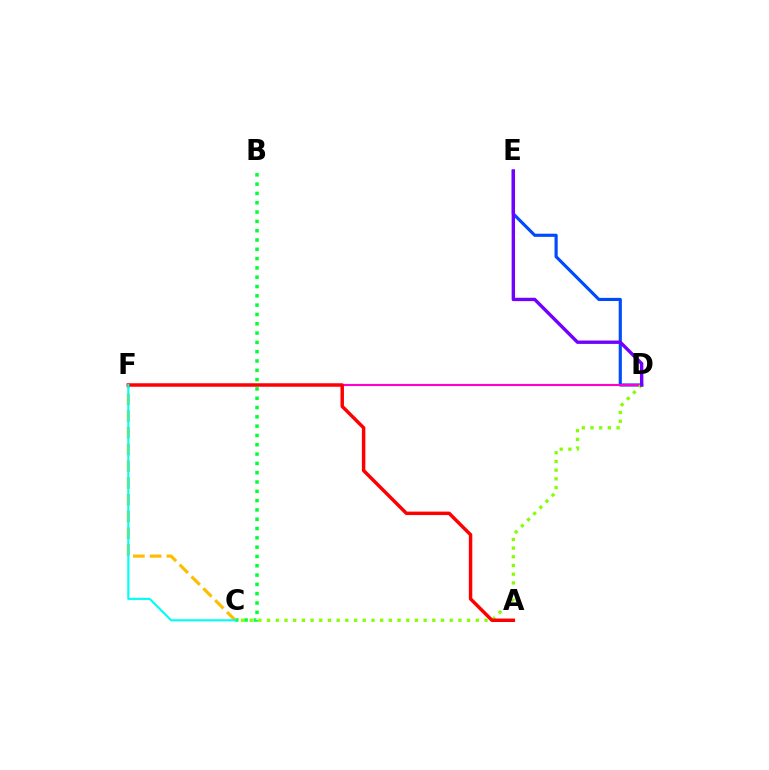{('D', 'E'): [{'color': '#004bff', 'line_style': 'solid', 'thickness': 2.27}, {'color': '#7200ff', 'line_style': 'solid', 'thickness': 2.43}], ('B', 'C'): [{'color': '#00ff39', 'line_style': 'dotted', 'thickness': 2.53}], ('D', 'F'): [{'color': '#ff00cf', 'line_style': 'solid', 'thickness': 1.54}], ('C', 'F'): [{'color': '#ffbd00', 'line_style': 'dashed', 'thickness': 2.27}, {'color': '#00fff6', 'line_style': 'solid', 'thickness': 1.53}], ('C', 'D'): [{'color': '#84ff00', 'line_style': 'dotted', 'thickness': 2.36}], ('A', 'F'): [{'color': '#ff0000', 'line_style': 'solid', 'thickness': 2.49}]}